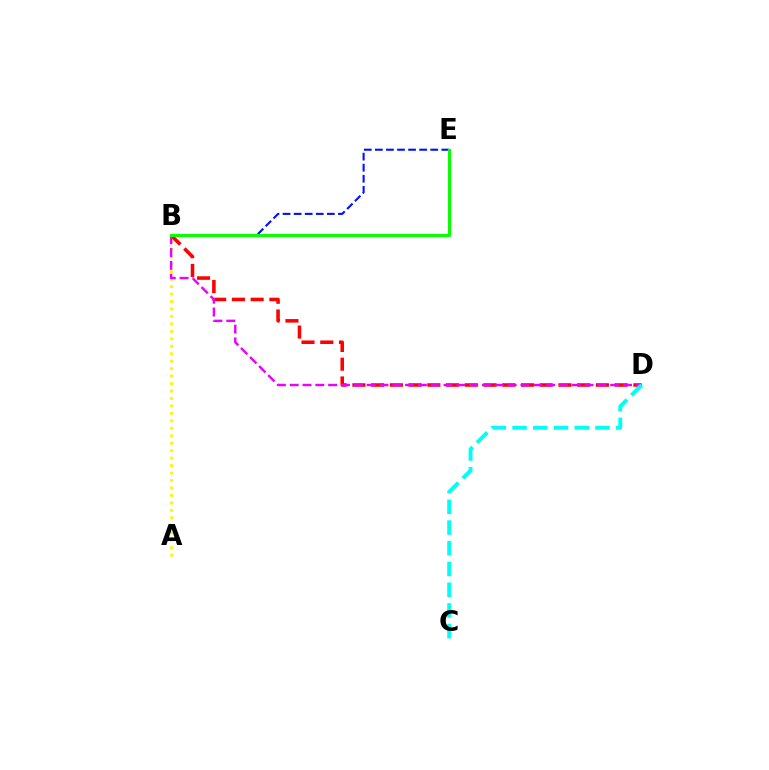{('B', 'D'): [{'color': '#ff0000', 'line_style': 'dashed', 'thickness': 2.54}, {'color': '#ee00ff', 'line_style': 'dashed', 'thickness': 1.74}], ('B', 'E'): [{'color': '#0010ff', 'line_style': 'dashed', 'thickness': 1.5}, {'color': '#08ff00', 'line_style': 'solid', 'thickness': 2.23}], ('A', 'B'): [{'color': '#fcf500', 'line_style': 'dotted', 'thickness': 2.03}], ('C', 'D'): [{'color': '#00fff6', 'line_style': 'dashed', 'thickness': 2.82}]}